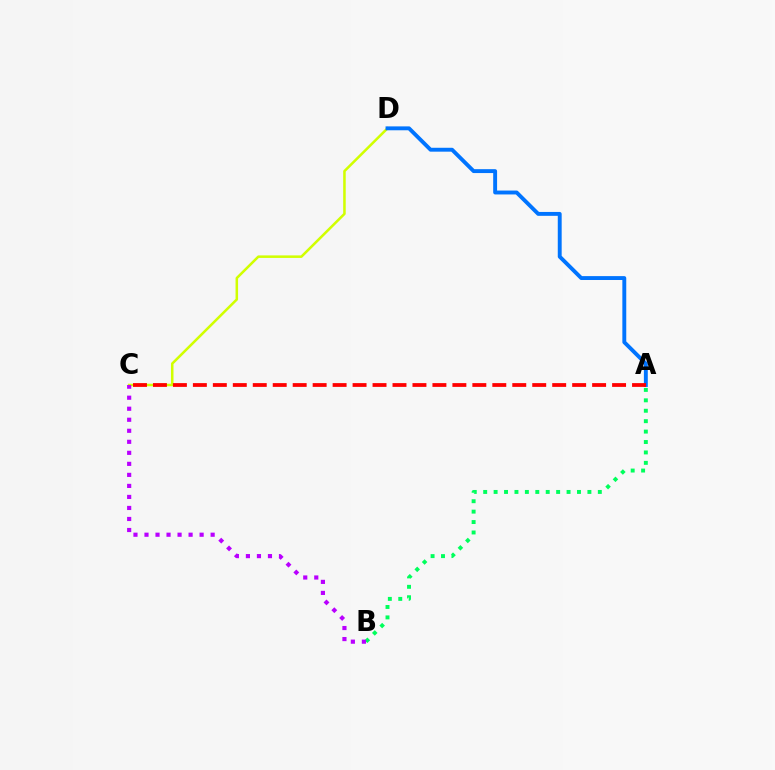{('A', 'B'): [{'color': '#00ff5c', 'line_style': 'dotted', 'thickness': 2.83}], ('C', 'D'): [{'color': '#d1ff00', 'line_style': 'solid', 'thickness': 1.82}], ('A', 'D'): [{'color': '#0074ff', 'line_style': 'solid', 'thickness': 2.8}], ('B', 'C'): [{'color': '#b900ff', 'line_style': 'dotted', 'thickness': 3.0}], ('A', 'C'): [{'color': '#ff0000', 'line_style': 'dashed', 'thickness': 2.71}]}